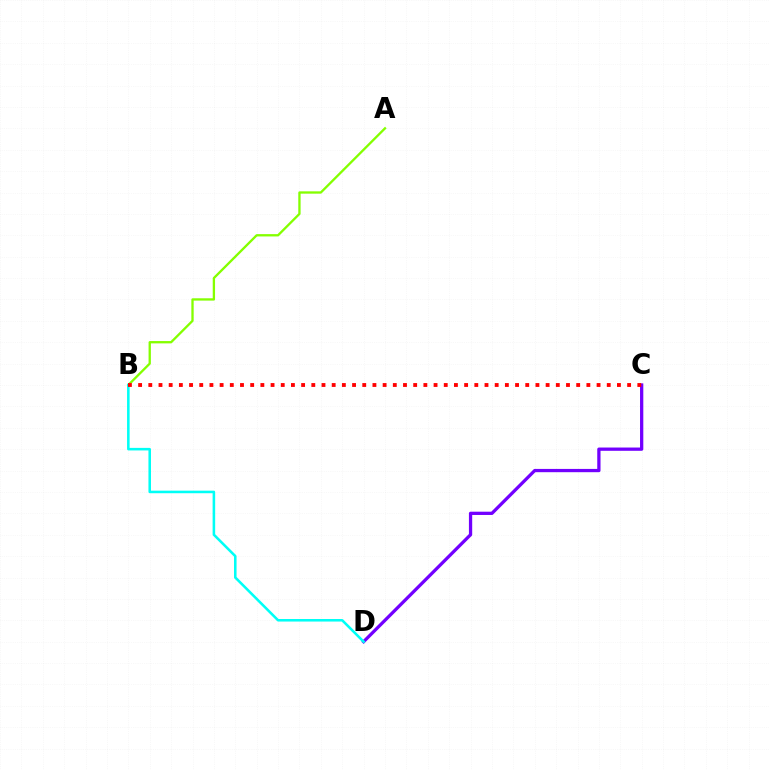{('A', 'B'): [{'color': '#84ff00', 'line_style': 'solid', 'thickness': 1.67}], ('C', 'D'): [{'color': '#7200ff', 'line_style': 'solid', 'thickness': 2.36}], ('B', 'D'): [{'color': '#00fff6', 'line_style': 'solid', 'thickness': 1.84}], ('B', 'C'): [{'color': '#ff0000', 'line_style': 'dotted', 'thickness': 2.77}]}